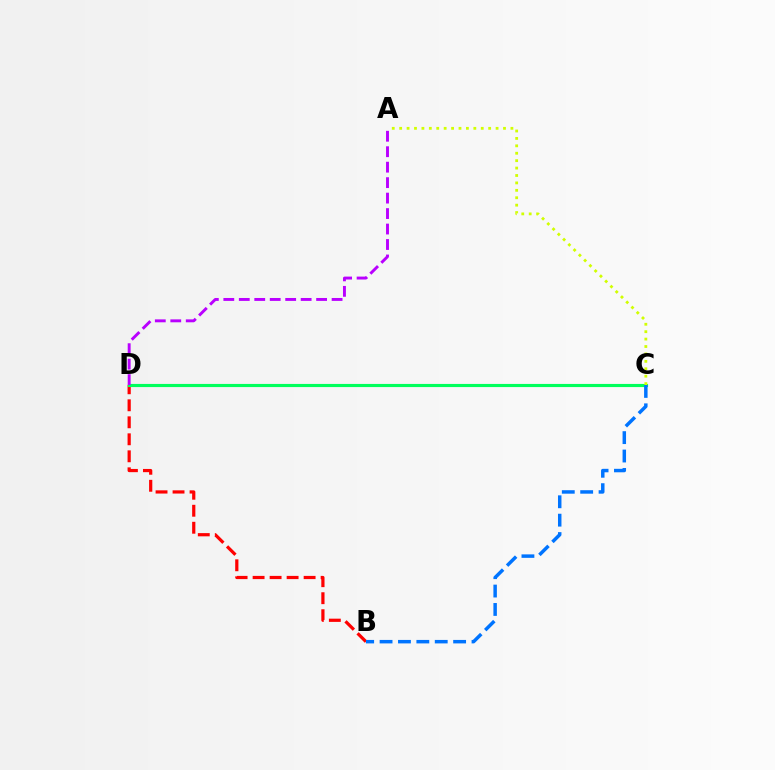{('B', 'D'): [{'color': '#ff0000', 'line_style': 'dashed', 'thickness': 2.31}], ('C', 'D'): [{'color': '#00ff5c', 'line_style': 'solid', 'thickness': 2.26}], ('A', 'D'): [{'color': '#b900ff', 'line_style': 'dashed', 'thickness': 2.1}], ('B', 'C'): [{'color': '#0074ff', 'line_style': 'dashed', 'thickness': 2.5}], ('A', 'C'): [{'color': '#d1ff00', 'line_style': 'dotted', 'thickness': 2.02}]}